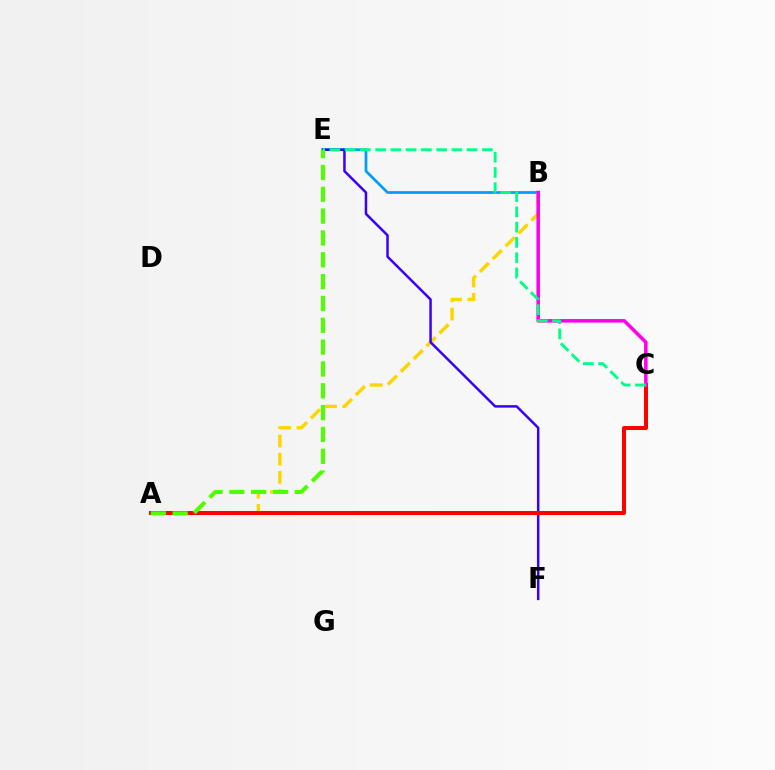{('B', 'E'): [{'color': '#009eff', 'line_style': 'solid', 'thickness': 1.98}], ('A', 'B'): [{'color': '#ffd500', 'line_style': 'dashed', 'thickness': 2.47}], ('E', 'F'): [{'color': '#3700ff', 'line_style': 'solid', 'thickness': 1.79}], ('A', 'C'): [{'color': '#ff0000', 'line_style': 'solid', 'thickness': 2.89}], ('B', 'C'): [{'color': '#ff00ed', 'line_style': 'solid', 'thickness': 2.55}], ('C', 'E'): [{'color': '#00ff86', 'line_style': 'dashed', 'thickness': 2.07}], ('A', 'E'): [{'color': '#4fff00', 'line_style': 'dashed', 'thickness': 2.97}]}